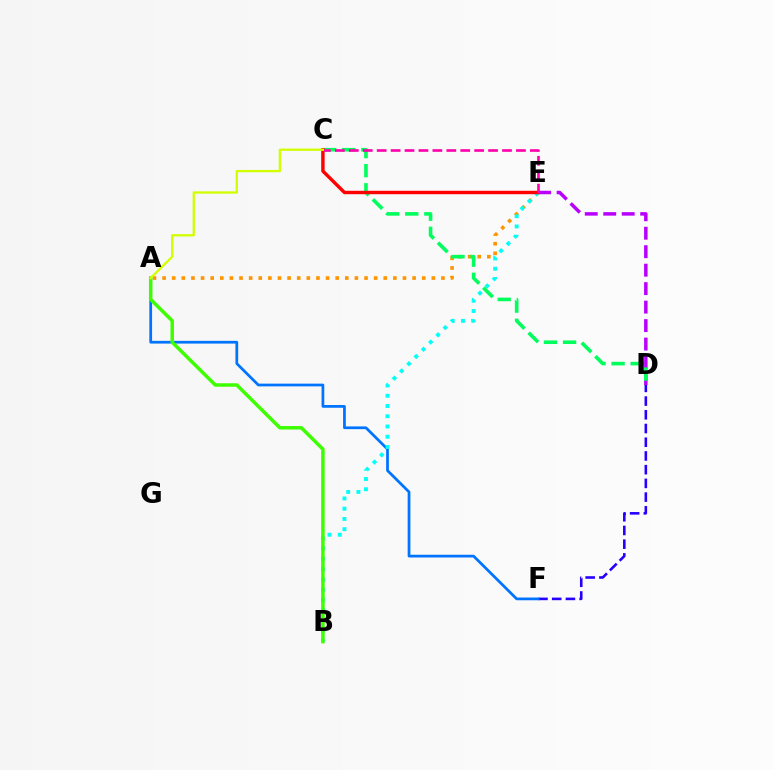{('D', 'F'): [{'color': '#2500ff', 'line_style': 'dashed', 'thickness': 1.86}], ('D', 'E'): [{'color': '#b900ff', 'line_style': 'dashed', 'thickness': 2.51}], ('A', 'F'): [{'color': '#0074ff', 'line_style': 'solid', 'thickness': 1.97}], ('A', 'E'): [{'color': '#ff9400', 'line_style': 'dotted', 'thickness': 2.61}], ('B', 'E'): [{'color': '#00fff6', 'line_style': 'dotted', 'thickness': 2.78}], ('C', 'D'): [{'color': '#00ff5c', 'line_style': 'dashed', 'thickness': 2.6}], ('A', 'B'): [{'color': '#3dff00', 'line_style': 'solid', 'thickness': 2.5}], ('C', 'E'): [{'color': '#ff0000', 'line_style': 'solid', 'thickness': 2.46}, {'color': '#ff00ac', 'line_style': 'dashed', 'thickness': 1.89}], ('A', 'C'): [{'color': '#d1ff00', 'line_style': 'solid', 'thickness': 1.66}]}